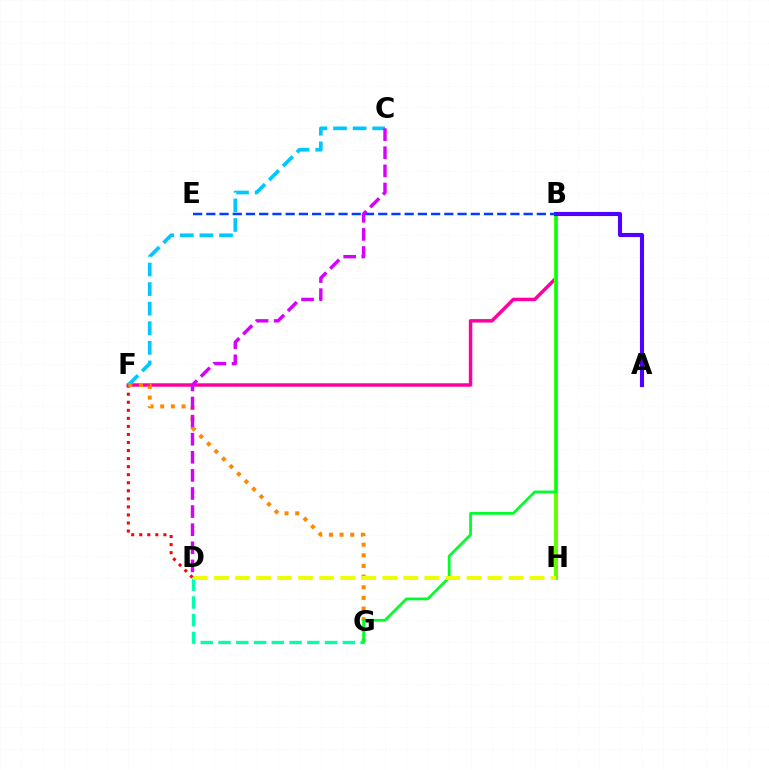{('D', 'F'): [{'color': '#ff0000', 'line_style': 'dotted', 'thickness': 2.19}], ('B', 'F'): [{'color': '#ff00a0', 'line_style': 'solid', 'thickness': 2.5}], ('C', 'F'): [{'color': '#00c7ff', 'line_style': 'dashed', 'thickness': 2.66}], ('F', 'G'): [{'color': '#ff8800', 'line_style': 'dotted', 'thickness': 2.89}], ('D', 'G'): [{'color': '#00ffaf', 'line_style': 'dashed', 'thickness': 2.41}], ('B', 'H'): [{'color': '#66ff00', 'line_style': 'solid', 'thickness': 2.91}], ('B', 'G'): [{'color': '#00ff27', 'line_style': 'solid', 'thickness': 2.0}], ('A', 'B'): [{'color': '#4f00ff', 'line_style': 'solid', 'thickness': 2.97}], ('B', 'E'): [{'color': '#003fff', 'line_style': 'dashed', 'thickness': 1.8}], ('C', 'D'): [{'color': '#d600ff', 'line_style': 'dashed', 'thickness': 2.46}], ('D', 'H'): [{'color': '#eeff00', 'line_style': 'dashed', 'thickness': 2.86}]}